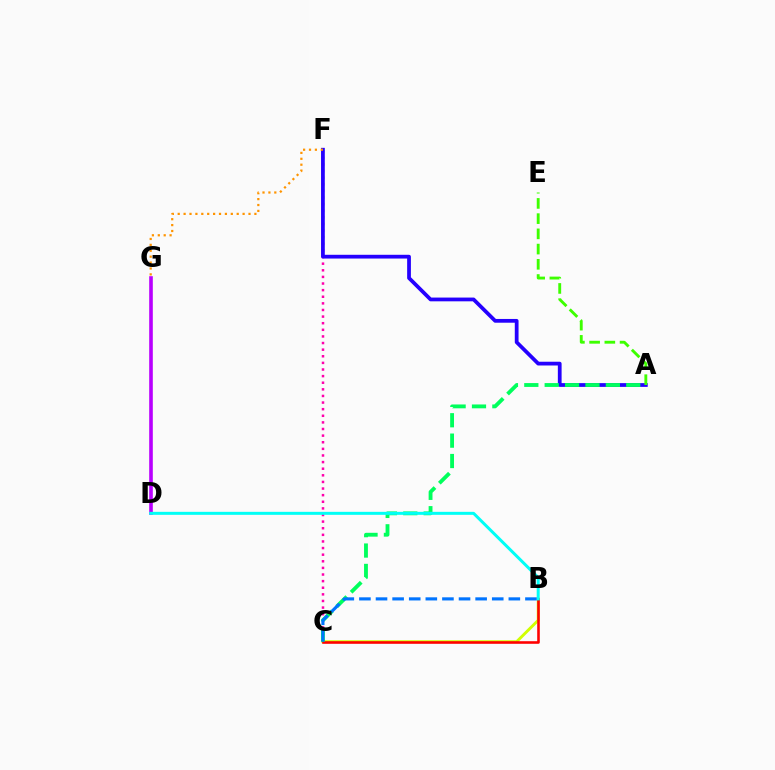{('C', 'F'): [{'color': '#ff00ac', 'line_style': 'dotted', 'thickness': 1.8}], ('B', 'C'): [{'color': '#d1ff00', 'line_style': 'solid', 'thickness': 2.07}, {'color': '#ff0000', 'line_style': 'solid', 'thickness': 1.86}, {'color': '#0074ff', 'line_style': 'dashed', 'thickness': 2.26}], ('A', 'F'): [{'color': '#2500ff', 'line_style': 'solid', 'thickness': 2.71}], ('A', 'C'): [{'color': '#00ff5c', 'line_style': 'dashed', 'thickness': 2.77}], ('A', 'E'): [{'color': '#3dff00', 'line_style': 'dashed', 'thickness': 2.07}], ('D', 'G'): [{'color': '#b900ff', 'line_style': 'solid', 'thickness': 2.61}], ('B', 'D'): [{'color': '#00fff6', 'line_style': 'solid', 'thickness': 2.15}], ('F', 'G'): [{'color': '#ff9400', 'line_style': 'dotted', 'thickness': 1.6}]}